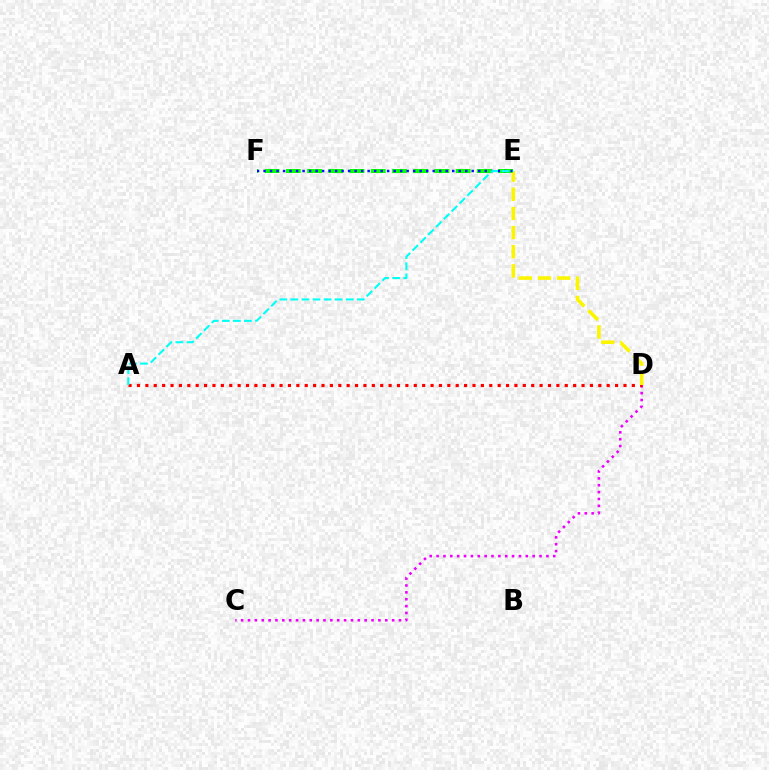{('C', 'D'): [{'color': '#ee00ff', 'line_style': 'dotted', 'thickness': 1.86}], ('A', 'D'): [{'color': '#ff0000', 'line_style': 'dotted', 'thickness': 2.28}], ('E', 'F'): [{'color': '#08ff00', 'line_style': 'dashed', 'thickness': 2.88}, {'color': '#0010ff', 'line_style': 'dotted', 'thickness': 1.77}], ('D', 'E'): [{'color': '#fcf500', 'line_style': 'dashed', 'thickness': 2.6}], ('A', 'E'): [{'color': '#00fff6', 'line_style': 'dashed', 'thickness': 1.5}]}